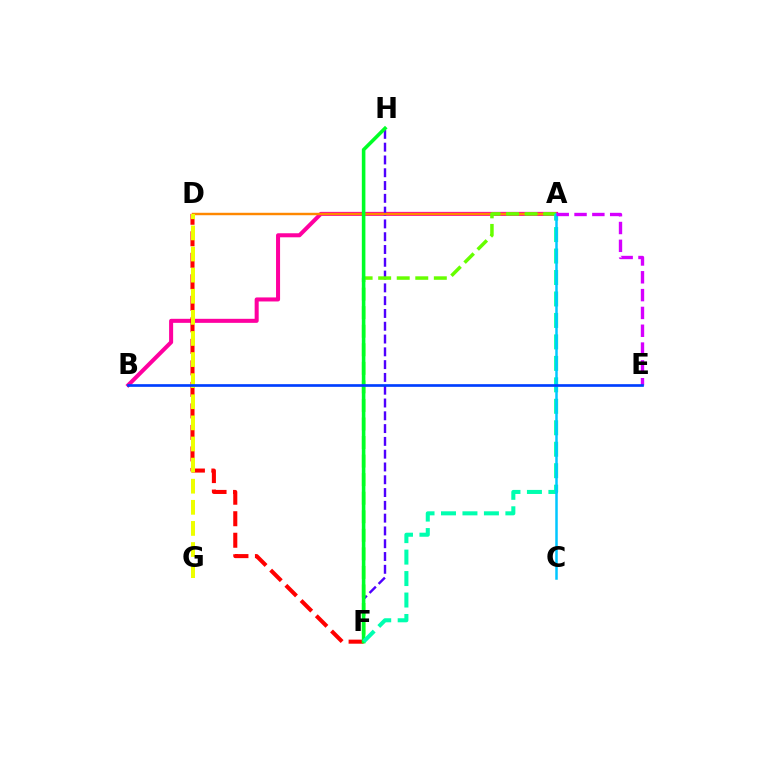{('A', 'B'): [{'color': '#ff00a0', 'line_style': 'solid', 'thickness': 2.91}], ('F', 'H'): [{'color': '#4f00ff', 'line_style': 'dashed', 'thickness': 1.74}, {'color': '#00ff27', 'line_style': 'solid', 'thickness': 2.58}], ('D', 'F'): [{'color': '#ff0000', 'line_style': 'dashed', 'thickness': 2.92}], ('A', 'D'): [{'color': '#ff8800', 'line_style': 'solid', 'thickness': 1.75}], ('A', 'F'): [{'color': '#66ff00', 'line_style': 'dashed', 'thickness': 2.52}, {'color': '#00ffaf', 'line_style': 'dashed', 'thickness': 2.92}], ('A', 'C'): [{'color': '#00c7ff', 'line_style': 'solid', 'thickness': 1.8}], ('A', 'E'): [{'color': '#d600ff', 'line_style': 'dashed', 'thickness': 2.42}], ('D', 'G'): [{'color': '#eeff00', 'line_style': 'dashed', 'thickness': 2.87}], ('B', 'E'): [{'color': '#003fff', 'line_style': 'solid', 'thickness': 1.93}]}